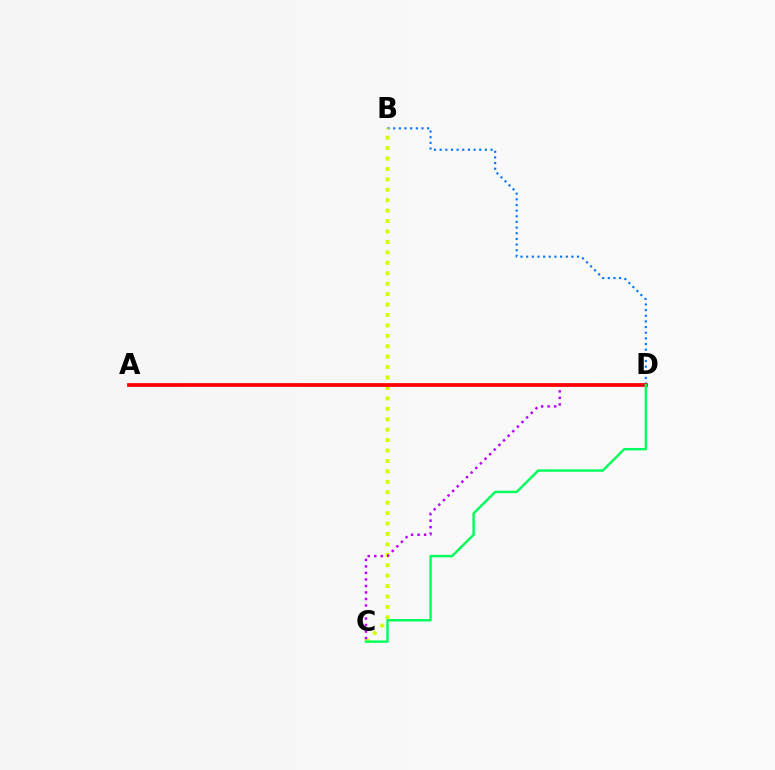{('B', 'D'): [{'color': '#0074ff', 'line_style': 'dotted', 'thickness': 1.54}], ('B', 'C'): [{'color': '#d1ff00', 'line_style': 'dotted', 'thickness': 2.83}], ('C', 'D'): [{'color': '#b900ff', 'line_style': 'dotted', 'thickness': 1.77}, {'color': '#00ff5c', 'line_style': 'solid', 'thickness': 1.75}], ('A', 'D'): [{'color': '#ff0000', 'line_style': 'solid', 'thickness': 2.7}]}